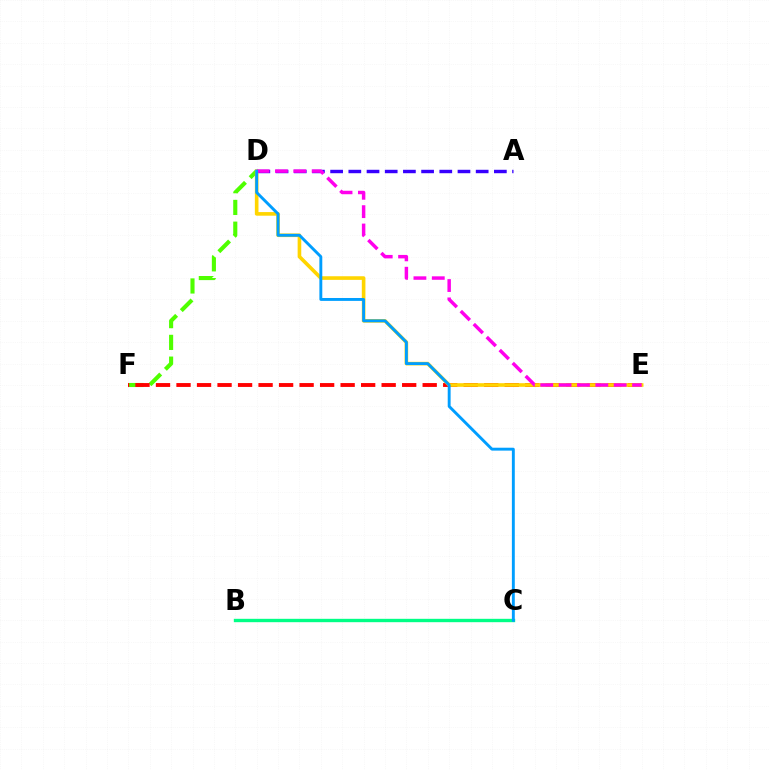{('D', 'F'): [{'color': '#4fff00', 'line_style': 'dashed', 'thickness': 2.96}], ('A', 'D'): [{'color': '#3700ff', 'line_style': 'dashed', 'thickness': 2.47}], ('B', 'C'): [{'color': '#00ff86', 'line_style': 'solid', 'thickness': 2.43}], ('E', 'F'): [{'color': '#ff0000', 'line_style': 'dashed', 'thickness': 2.79}], ('D', 'E'): [{'color': '#ffd500', 'line_style': 'solid', 'thickness': 2.61}, {'color': '#ff00ed', 'line_style': 'dashed', 'thickness': 2.49}], ('C', 'D'): [{'color': '#009eff', 'line_style': 'solid', 'thickness': 2.09}]}